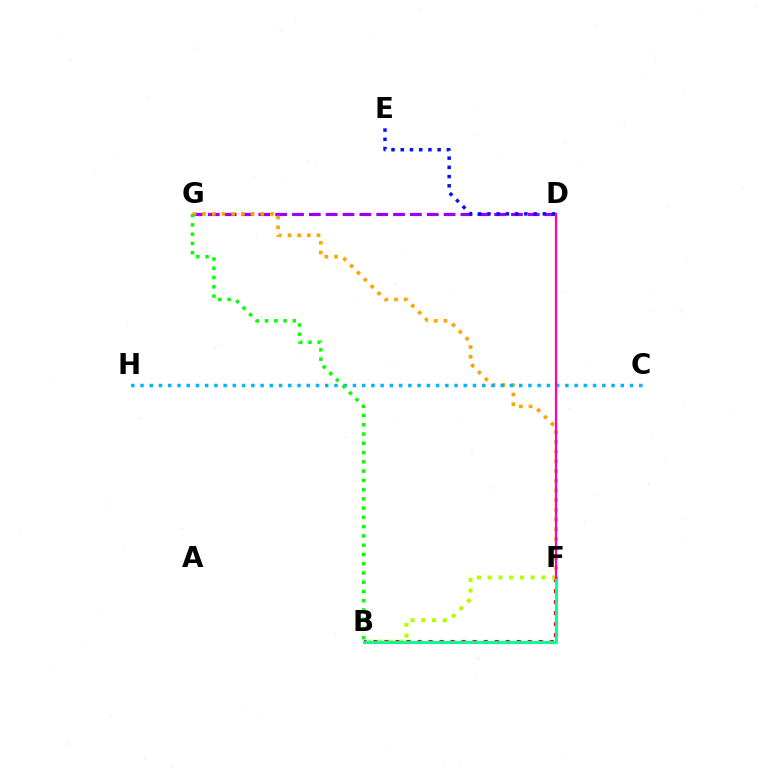{('D', 'G'): [{'color': '#9b00ff', 'line_style': 'dashed', 'thickness': 2.29}], ('B', 'F'): [{'color': '#ff0000', 'line_style': 'dotted', 'thickness': 2.99}, {'color': '#b3ff00', 'line_style': 'dotted', 'thickness': 2.92}, {'color': '#00ff9d', 'line_style': 'solid', 'thickness': 2.11}], ('F', 'G'): [{'color': '#ffa500', 'line_style': 'dotted', 'thickness': 2.64}], ('D', 'E'): [{'color': '#0010ff', 'line_style': 'dotted', 'thickness': 2.51}], ('C', 'H'): [{'color': '#00b5ff', 'line_style': 'dotted', 'thickness': 2.51}], ('B', 'G'): [{'color': '#08ff00', 'line_style': 'dotted', 'thickness': 2.52}], ('D', 'F'): [{'color': '#ff00bd', 'line_style': 'solid', 'thickness': 1.59}]}